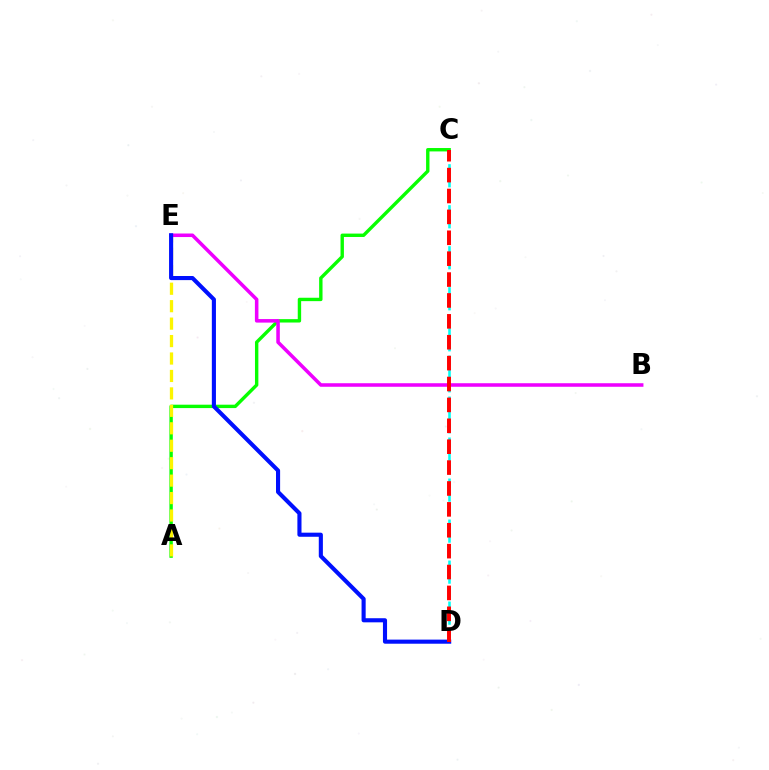{('C', 'D'): [{'color': '#00fff6', 'line_style': 'dashed', 'thickness': 1.86}, {'color': '#ff0000', 'line_style': 'dashed', 'thickness': 2.84}], ('A', 'C'): [{'color': '#08ff00', 'line_style': 'solid', 'thickness': 2.44}], ('A', 'E'): [{'color': '#fcf500', 'line_style': 'dashed', 'thickness': 2.37}], ('B', 'E'): [{'color': '#ee00ff', 'line_style': 'solid', 'thickness': 2.55}], ('D', 'E'): [{'color': '#0010ff', 'line_style': 'solid', 'thickness': 2.96}]}